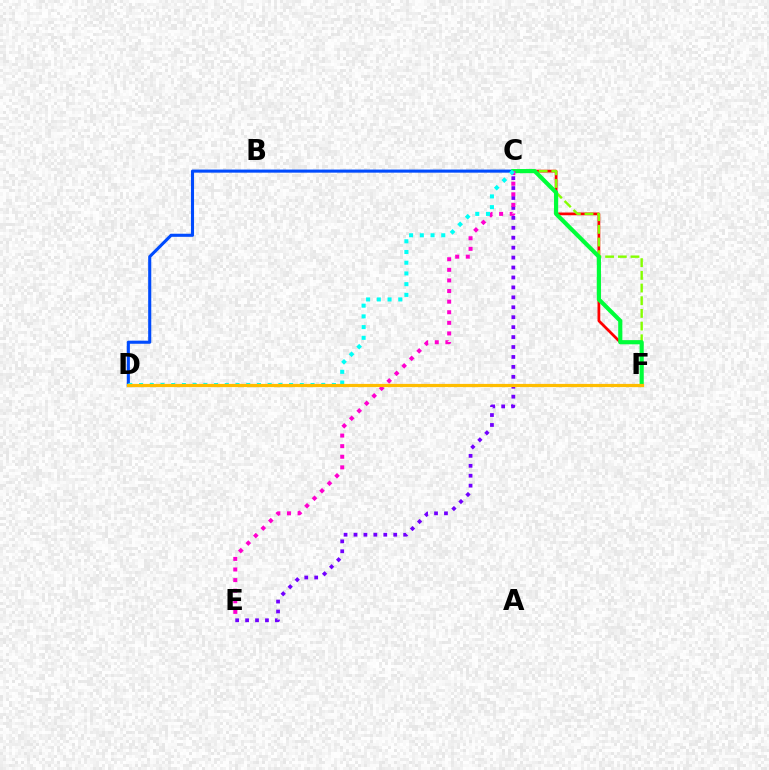{('C', 'D'): [{'color': '#004bff', 'line_style': 'solid', 'thickness': 2.22}, {'color': '#00fff6', 'line_style': 'dotted', 'thickness': 2.91}], ('C', 'F'): [{'color': '#ff0000', 'line_style': 'solid', 'thickness': 1.98}, {'color': '#84ff00', 'line_style': 'dashed', 'thickness': 1.72}, {'color': '#00ff39', 'line_style': 'solid', 'thickness': 2.99}], ('C', 'E'): [{'color': '#7200ff', 'line_style': 'dotted', 'thickness': 2.7}, {'color': '#ff00cf', 'line_style': 'dotted', 'thickness': 2.88}], ('D', 'F'): [{'color': '#ffbd00', 'line_style': 'solid', 'thickness': 2.31}]}